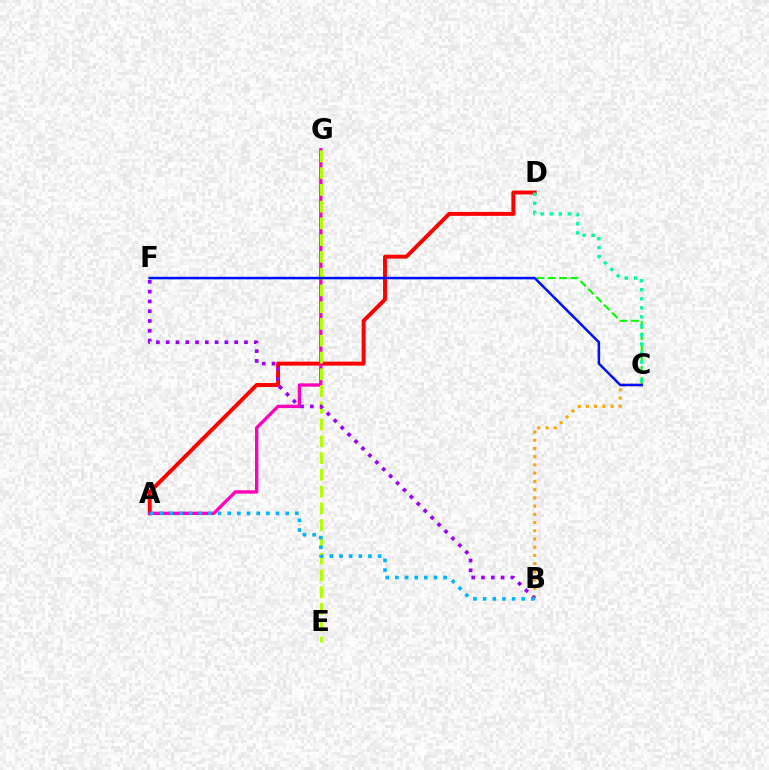{('A', 'D'): [{'color': '#ff0000', 'line_style': 'solid', 'thickness': 2.83}], ('A', 'G'): [{'color': '#ff00bd', 'line_style': 'solid', 'thickness': 2.41}], ('C', 'F'): [{'color': '#08ff00', 'line_style': 'dashed', 'thickness': 1.52}, {'color': '#0010ff', 'line_style': 'solid', 'thickness': 1.81}], ('B', 'C'): [{'color': '#ffa500', 'line_style': 'dotted', 'thickness': 2.24}], ('C', 'D'): [{'color': '#00ff9d', 'line_style': 'dotted', 'thickness': 2.46}], ('E', 'G'): [{'color': '#b3ff00', 'line_style': 'dashed', 'thickness': 2.28}], ('B', 'F'): [{'color': '#9b00ff', 'line_style': 'dotted', 'thickness': 2.66}], ('A', 'B'): [{'color': '#00b5ff', 'line_style': 'dotted', 'thickness': 2.62}]}